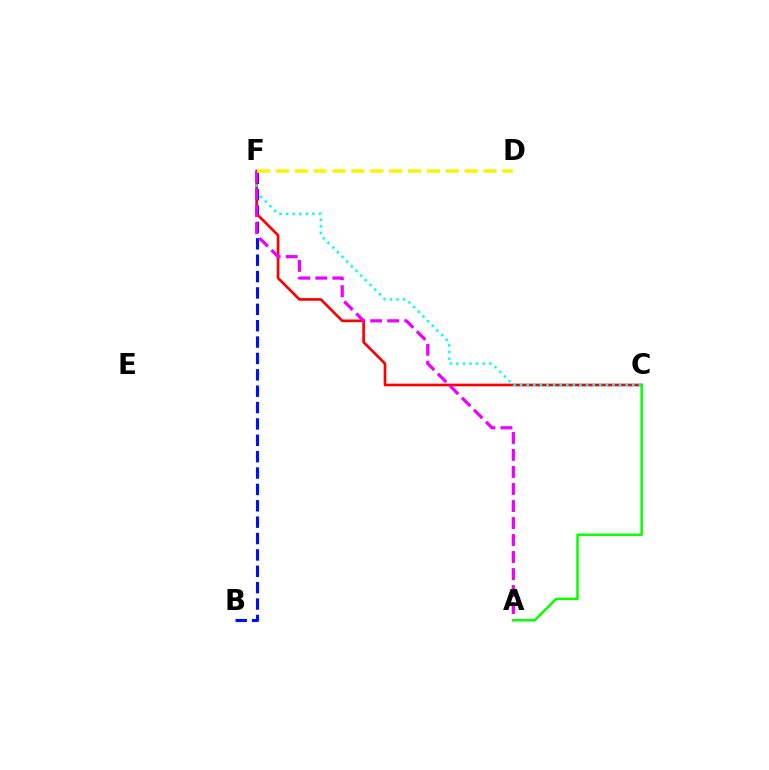{('B', 'F'): [{'color': '#0010ff', 'line_style': 'dashed', 'thickness': 2.22}], ('C', 'F'): [{'color': '#ff0000', 'line_style': 'solid', 'thickness': 1.93}, {'color': '#00fff6', 'line_style': 'dotted', 'thickness': 1.79}], ('A', 'F'): [{'color': '#ee00ff', 'line_style': 'dashed', 'thickness': 2.31}], ('D', 'F'): [{'color': '#fcf500', 'line_style': 'dashed', 'thickness': 2.56}], ('A', 'C'): [{'color': '#08ff00', 'line_style': 'solid', 'thickness': 1.8}]}